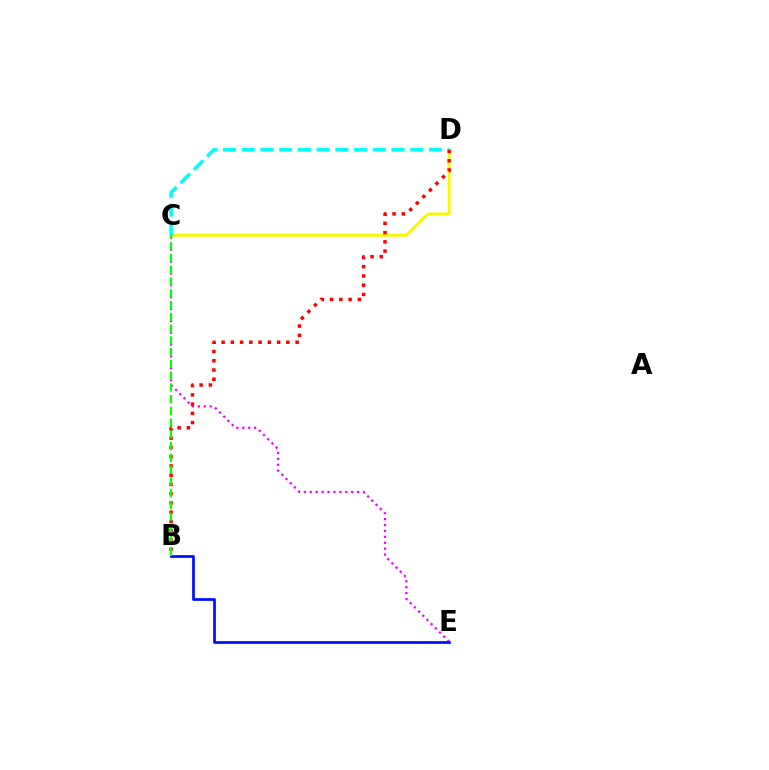{('C', 'D'): [{'color': '#fcf500', 'line_style': 'solid', 'thickness': 2.02}, {'color': '#00fff6', 'line_style': 'dashed', 'thickness': 2.54}], ('C', 'E'): [{'color': '#ee00ff', 'line_style': 'dotted', 'thickness': 1.61}], ('B', 'E'): [{'color': '#0010ff', 'line_style': 'solid', 'thickness': 1.98}], ('B', 'D'): [{'color': '#ff0000', 'line_style': 'dotted', 'thickness': 2.51}], ('B', 'C'): [{'color': '#08ff00', 'line_style': 'dashed', 'thickness': 1.6}]}